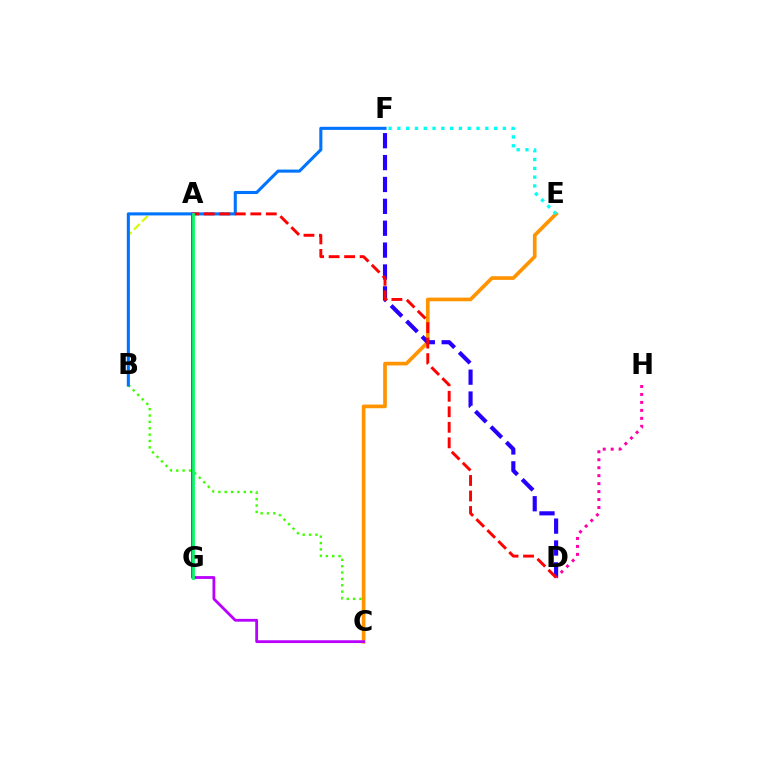{('A', 'B'): [{'color': '#d1ff00', 'line_style': 'dashed', 'thickness': 1.55}], ('B', 'C'): [{'color': '#3dff00', 'line_style': 'dotted', 'thickness': 1.73}], ('C', 'E'): [{'color': '#ff9400', 'line_style': 'solid', 'thickness': 2.64}], ('D', 'F'): [{'color': '#2500ff', 'line_style': 'dashed', 'thickness': 2.97}], ('B', 'F'): [{'color': '#0074ff', 'line_style': 'solid', 'thickness': 2.22}], ('D', 'H'): [{'color': '#ff00ac', 'line_style': 'dotted', 'thickness': 2.16}], ('A', 'D'): [{'color': '#ff0000', 'line_style': 'dashed', 'thickness': 2.11}], ('A', 'C'): [{'color': '#b900ff', 'line_style': 'solid', 'thickness': 2.02}], ('A', 'G'): [{'color': '#00ff5c', 'line_style': 'solid', 'thickness': 2.0}], ('E', 'F'): [{'color': '#00fff6', 'line_style': 'dotted', 'thickness': 2.39}]}